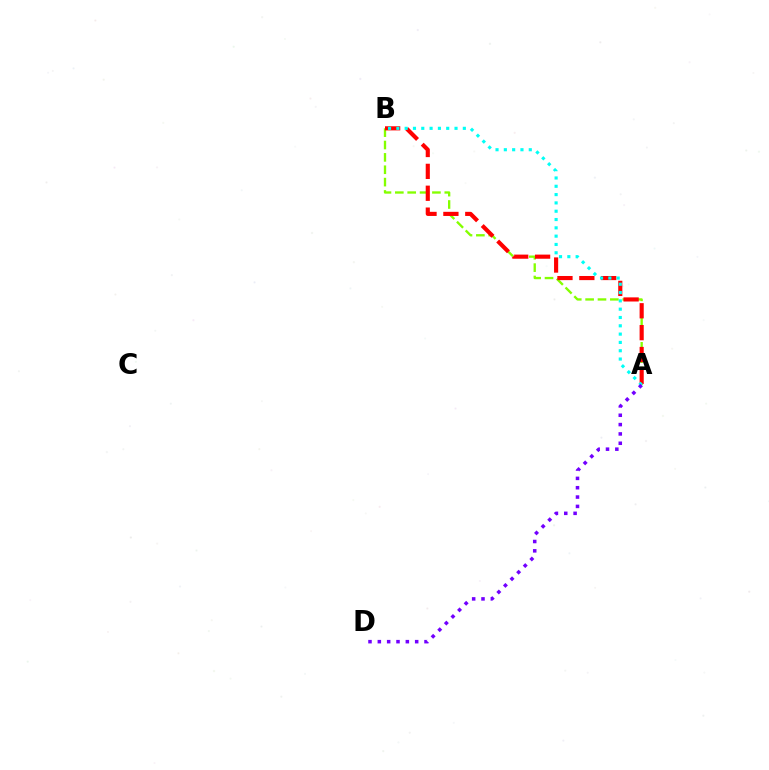{('A', 'B'): [{'color': '#84ff00', 'line_style': 'dashed', 'thickness': 1.68}, {'color': '#ff0000', 'line_style': 'dashed', 'thickness': 2.97}, {'color': '#00fff6', 'line_style': 'dotted', 'thickness': 2.26}], ('A', 'D'): [{'color': '#7200ff', 'line_style': 'dotted', 'thickness': 2.54}]}